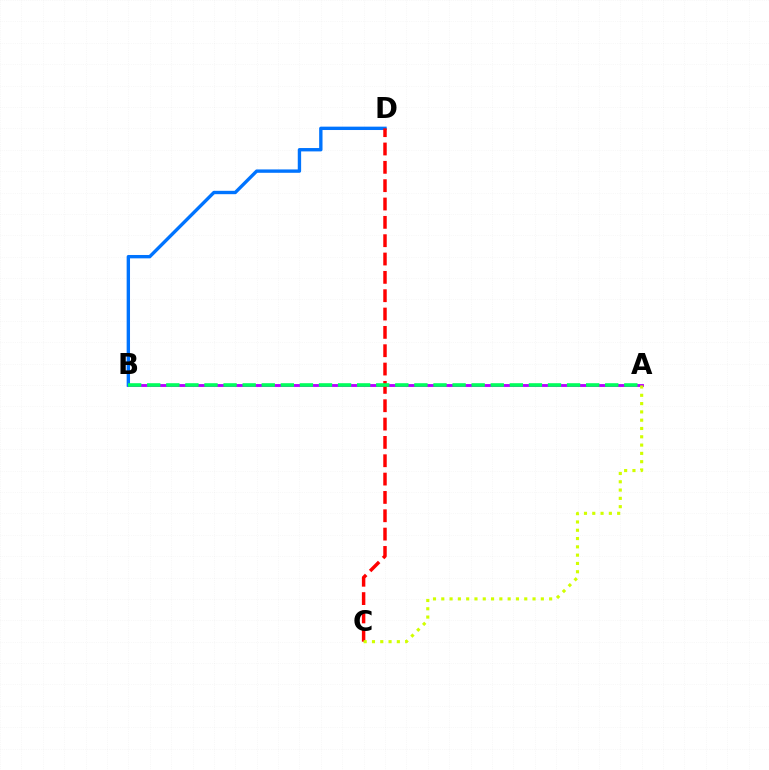{('A', 'B'): [{'color': '#b900ff', 'line_style': 'solid', 'thickness': 2.06}, {'color': '#00ff5c', 'line_style': 'dashed', 'thickness': 2.59}], ('B', 'D'): [{'color': '#0074ff', 'line_style': 'solid', 'thickness': 2.42}], ('C', 'D'): [{'color': '#ff0000', 'line_style': 'dashed', 'thickness': 2.49}], ('A', 'C'): [{'color': '#d1ff00', 'line_style': 'dotted', 'thickness': 2.25}]}